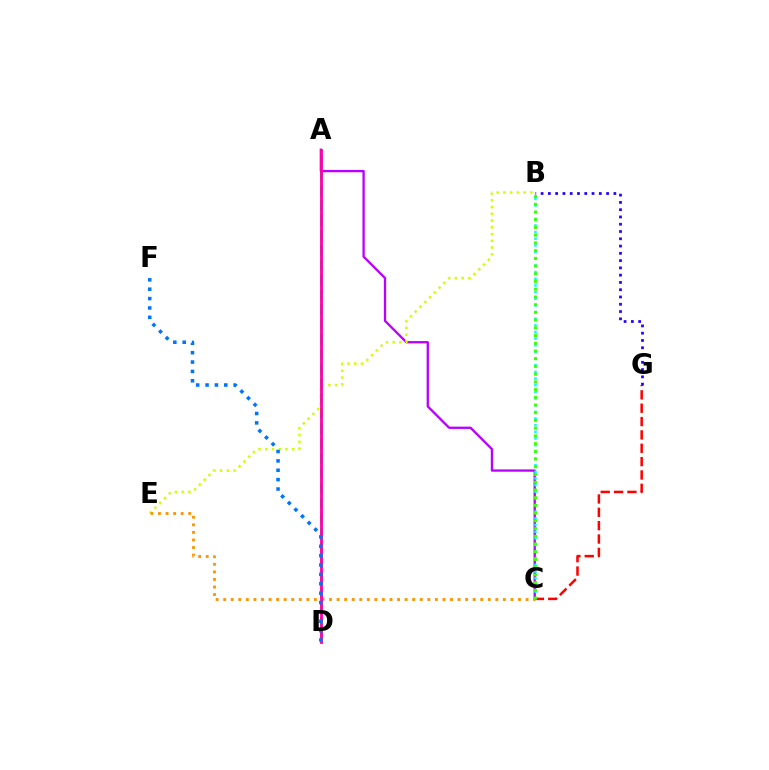{('C', 'G'): [{'color': '#ff0000', 'line_style': 'dashed', 'thickness': 1.81}], ('A', 'D'): [{'color': '#00ff5c', 'line_style': 'dashed', 'thickness': 2.02}, {'color': '#ff00ac', 'line_style': 'solid', 'thickness': 2.03}], ('B', 'G'): [{'color': '#2500ff', 'line_style': 'dotted', 'thickness': 1.98}], ('A', 'C'): [{'color': '#b900ff', 'line_style': 'solid', 'thickness': 1.66}], ('B', 'E'): [{'color': '#d1ff00', 'line_style': 'dotted', 'thickness': 1.83}], ('B', 'C'): [{'color': '#00fff6', 'line_style': 'dotted', 'thickness': 1.81}, {'color': '#3dff00', 'line_style': 'dotted', 'thickness': 2.1}], ('C', 'E'): [{'color': '#ff9400', 'line_style': 'dotted', 'thickness': 2.05}], ('D', 'F'): [{'color': '#0074ff', 'line_style': 'dotted', 'thickness': 2.55}]}